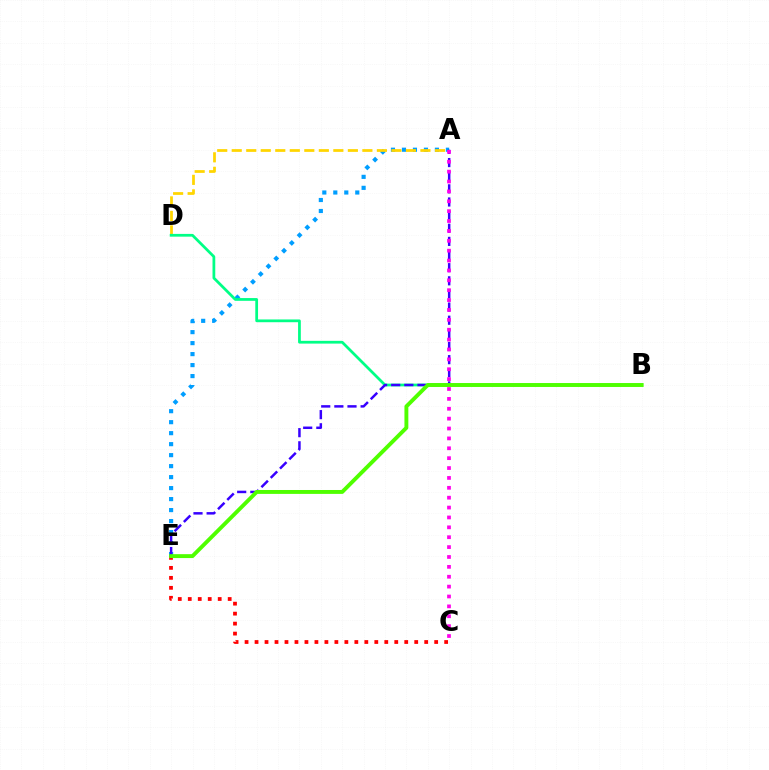{('A', 'E'): [{'color': '#009eff', 'line_style': 'dotted', 'thickness': 2.99}, {'color': '#3700ff', 'line_style': 'dashed', 'thickness': 1.78}], ('A', 'D'): [{'color': '#ffd500', 'line_style': 'dashed', 'thickness': 1.97}], ('B', 'D'): [{'color': '#00ff86', 'line_style': 'solid', 'thickness': 1.98}], ('C', 'E'): [{'color': '#ff0000', 'line_style': 'dotted', 'thickness': 2.71}], ('A', 'C'): [{'color': '#ff00ed', 'line_style': 'dotted', 'thickness': 2.68}], ('B', 'E'): [{'color': '#4fff00', 'line_style': 'solid', 'thickness': 2.81}]}